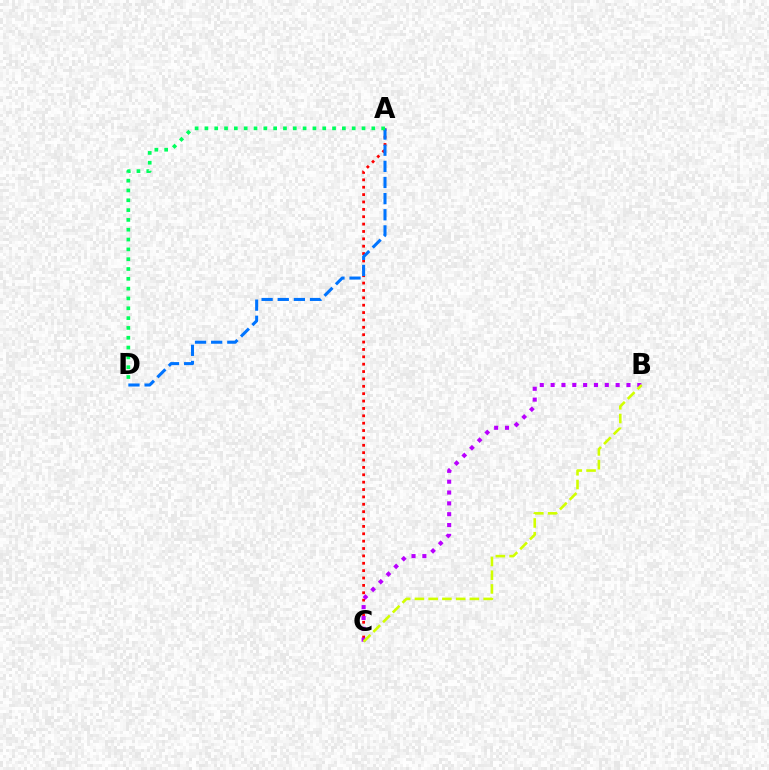{('A', 'C'): [{'color': '#ff0000', 'line_style': 'dotted', 'thickness': 2.0}], ('A', 'D'): [{'color': '#0074ff', 'line_style': 'dashed', 'thickness': 2.19}, {'color': '#00ff5c', 'line_style': 'dotted', 'thickness': 2.67}], ('B', 'C'): [{'color': '#b900ff', 'line_style': 'dotted', 'thickness': 2.94}, {'color': '#d1ff00', 'line_style': 'dashed', 'thickness': 1.87}]}